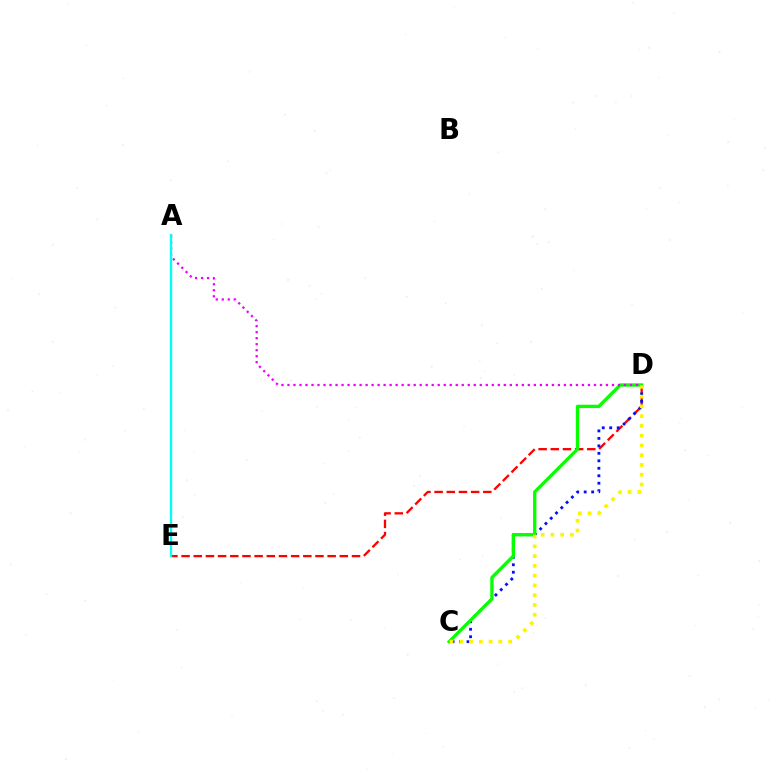{('D', 'E'): [{'color': '#ff0000', 'line_style': 'dashed', 'thickness': 1.65}], ('C', 'D'): [{'color': '#0010ff', 'line_style': 'dotted', 'thickness': 2.03}, {'color': '#08ff00', 'line_style': 'solid', 'thickness': 2.41}, {'color': '#fcf500', 'line_style': 'dotted', 'thickness': 2.65}], ('A', 'D'): [{'color': '#ee00ff', 'line_style': 'dotted', 'thickness': 1.63}], ('A', 'E'): [{'color': '#00fff6', 'line_style': 'solid', 'thickness': 1.68}]}